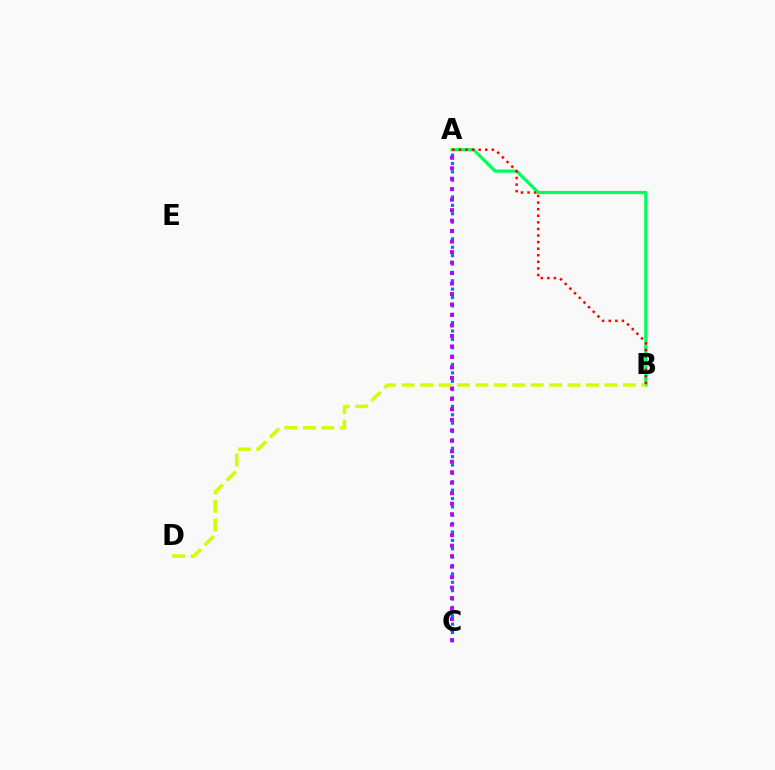{('A', 'C'): [{'color': '#0074ff', 'line_style': 'dotted', 'thickness': 2.28}, {'color': '#b900ff', 'line_style': 'dotted', 'thickness': 2.85}], ('A', 'B'): [{'color': '#00ff5c', 'line_style': 'solid', 'thickness': 2.33}, {'color': '#ff0000', 'line_style': 'dotted', 'thickness': 1.79}], ('B', 'D'): [{'color': '#d1ff00', 'line_style': 'dashed', 'thickness': 2.5}]}